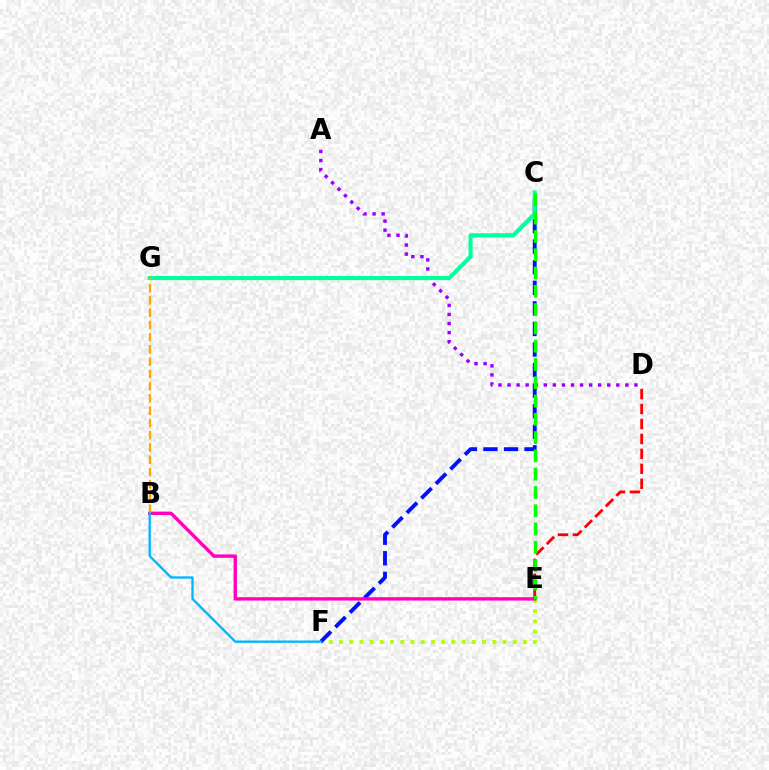{('A', 'D'): [{'color': '#9b00ff', 'line_style': 'dotted', 'thickness': 2.46}], ('E', 'F'): [{'color': '#b3ff00', 'line_style': 'dotted', 'thickness': 2.78}], ('C', 'F'): [{'color': '#0010ff', 'line_style': 'dashed', 'thickness': 2.79}], ('B', 'E'): [{'color': '#ff00bd', 'line_style': 'solid', 'thickness': 2.43}], ('C', 'G'): [{'color': '#00ff9d', 'line_style': 'solid', 'thickness': 2.94}], ('B', 'G'): [{'color': '#ffa500', 'line_style': 'dashed', 'thickness': 1.66}], ('B', 'F'): [{'color': '#00b5ff', 'line_style': 'solid', 'thickness': 1.66}], ('D', 'E'): [{'color': '#ff0000', 'line_style': 'dashed', 'thickness': 2.03}], ('C', 'E'): [{'color': '#08ff00', 'line_style': 'dashed', 'thickness': 2.48}]}